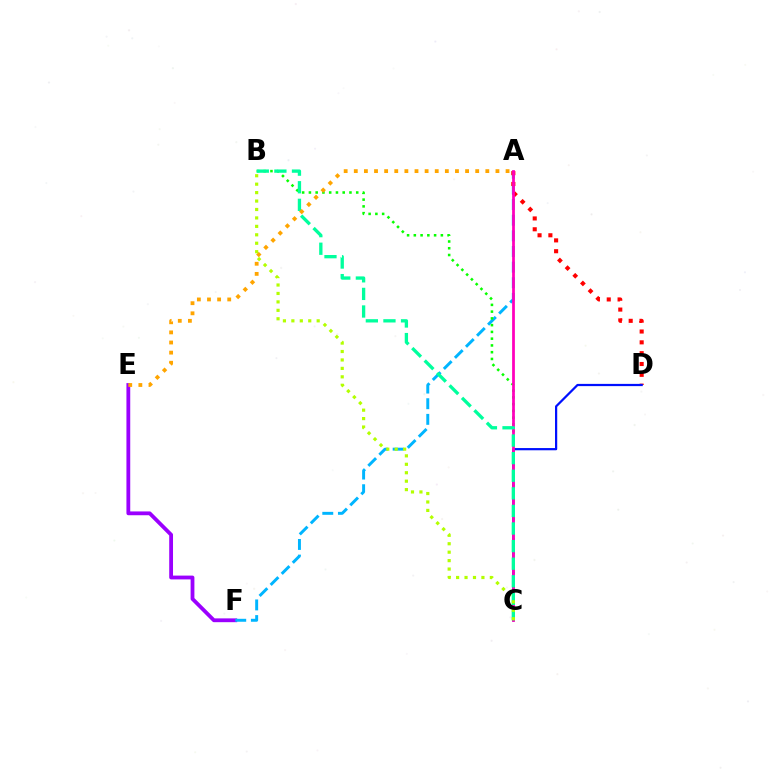{('E', 'F'): [{'color': '#9b00ff', 'line_style': 'solid', 'thickness': 2.74}], ('A', 'F'): [{'color': '#00b5ff', 'line_style': 'dashed', 'thickness': 2.12}], ('B', 'C'): [{'color': '#08ff00', 'line_style': 'dotted', 'thickness': 1.84}, {'color': '#00ff9d', 'line_style': 'dashed', 'thickness': 2.39}, {'color': '#b3ff00', 'line_style': 'dotted', 'thickness': 2.29}], ('A', 'D'): [{'color': '#ff0000', 'line_style': 'dotted', 'thickness': 2.94}], ('C', 'D'): [{'color': '#0010ff', 'line_style': 'solid', 'thickness': 1.6}], ('A', 'C'): [{'color': '#ff00bd', 'line_style': 'solid', 'thickness': 1.98}], ('A', 'E'): [{'color': '#ffa500', 'line_style': 'dotted', 'thickness': 2.75}]}